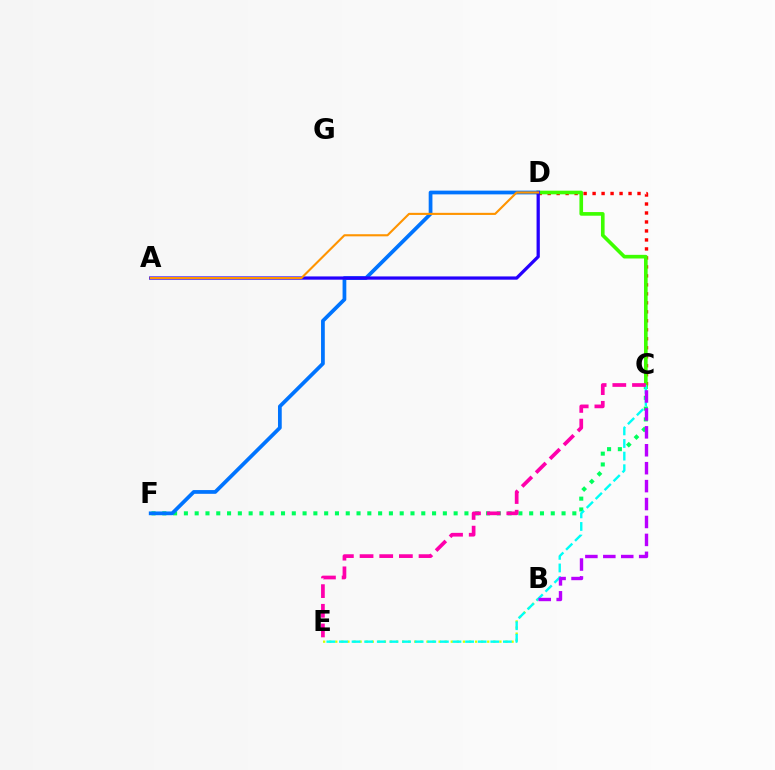{('C', 'F'): [{'color': '#00ff5c', 'line_style': 'dotted', 'thickness': 2.93}], ('C', 'D'): [{'color': '#ff0000', 'line_style': 'dotted', 'thickness': 2.44}, {'color': '#3dff00', 'line_style': 'solid', 'thickness': 2.62}], ('B', 'E'): [{'color': '#d1ff00', 'line_style': 'dotted', 'thickness': 1.65}], ('D', 'F'): [{'color': '#0074ff', 'line_style': 'solid', 'thickness': 2.7}], ('C', 'E'): [{'color': '#00fff6', 'line_style': 'dashed', 'thickness': 1.71}, {'color': '#ff00ac', 'line_style': 'dashed', 'thickness': 2.67}], ('A', 'D'): [{'color': '#2500ff', 'line_style': 'solid', 'thickness': 2.35}, {'color': '#ff9400', 'line_style': 'solid', 'thickness': 1.52}], ('B', 'C'): [{'color': '#b900ff', 'line_style': 'dashed', 'thickness': 2.44}]}